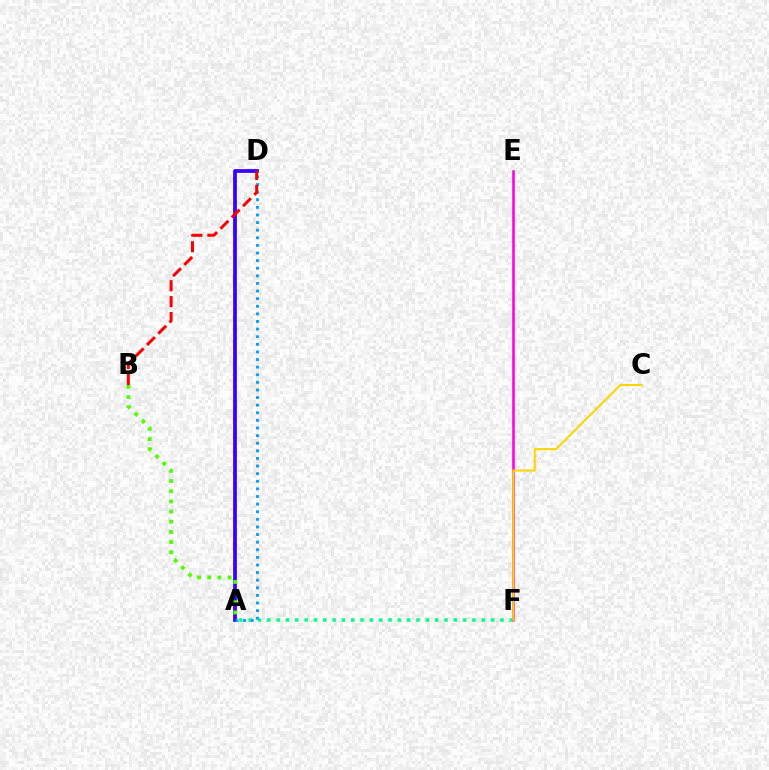{('A', 'F'): [{'color': '#00ff86', 'line_style': 'dotted', 'thickness': 2.53}], ('A', 'D'): [{'color': '#3700ff', 'line_style': 'solid', 'thickness': 2.7}, {'color': '#009eff', 'line_style': 'dotted', 'thickness': 2.07}], ('E', 'F'): [{'color': '#ff00ed', 'line_style': 'solid', 'thickness': 1.85}], ('C', 'F'): [{'color': '#ffd500', 'line_style': 'solid', 'thickness': 1.51}], ('B', 'D'): [{'color': '#ff0000', 'line_style': 'dashed', 'thickness': 2.16}], ('A', 'B'): [{'color': '#4fff00', 'line_style': 'dotted', 'thickness': 2.76}]}